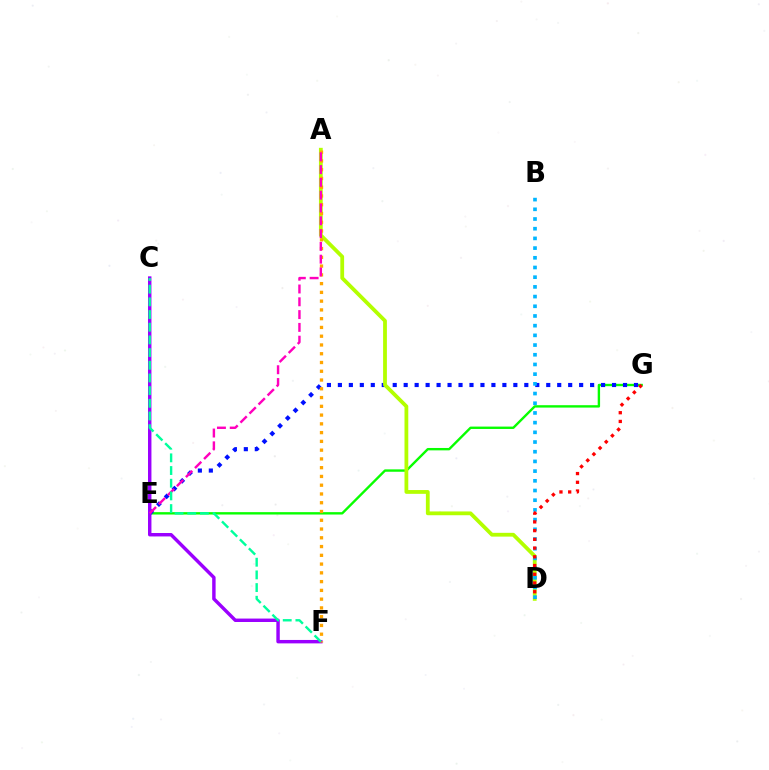{('E', 'G'): [{'color': '#08ff00', 'line_style': 'solid', 'thickness': 1.72}, {'color': '#0010ff', 'line_style': 'dotted', 'thickness': 2.98}], ('A', 'D'): [{'color': '#b3ff00', 'line_style': 'solid', 'thickness': 2.73}], ('C', 'F'): [{'color': '#9b00ff', 'line_style': 'solid', 'thickness': 2.47}, {'color': '#00ff9d', 'line_style': 'dashed', 'thickness': 1.72}], ('A', 'F'): [{'color': '#ffa500', 'line_style': 'dotted', 'thickness': 2.38}], ('B', 'D'): [{'color': '#00b5ff', 'line_style': 'dotted', 'thickness': 2.63}], ('A', 'E'): [{'color': '#ff00bd', 'line_style': 'dashed', 'thickness': 1.74}], ('D', 'G'): [{'color': '#ff0000', 'line_style': 'dotted', 'thickness': 2.37}]}